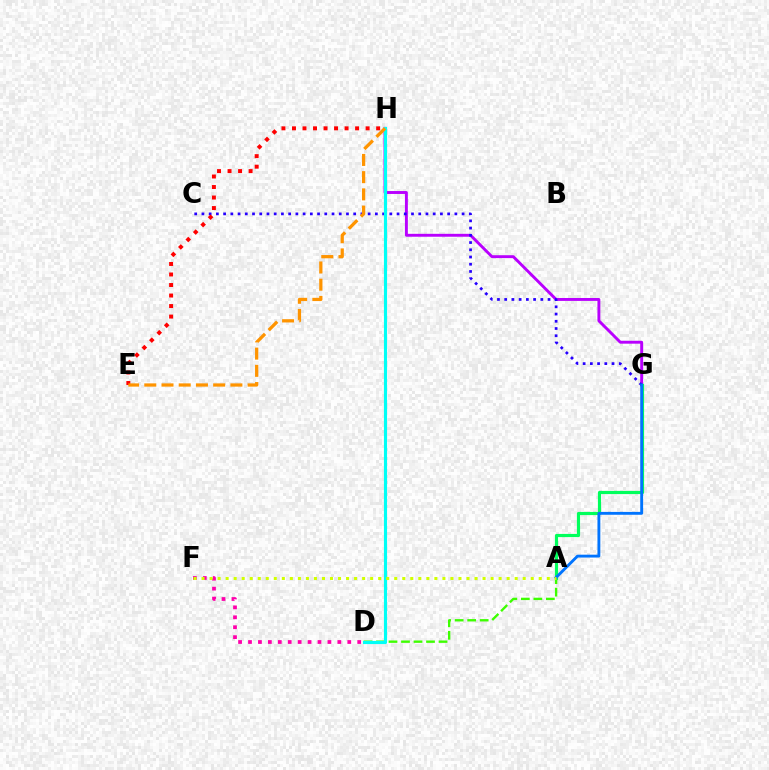{('G', 'H'): [{'color': '#b900ff', 'line_style': 'solid', 'thickness': 2.09}], ('A', 'D'): [{'color': '#3dff00', 'line_style': 'dashed', 'thickness': 1.7}], ('C', 'G'): [{'color': '#2500ff', 'line_style': 'dotted', 'thickness': 1.96}], ('D', 'F'): [{'color': '#ff00ac', 'line_style': 'dotted', 'thickness': 2.7}], ('A', 'G'): [{'color': '#00ff5c', 'line_style': 'solid', 'thickness': 2.28}, {'color': '#0074ff', 'line_style': 'solid', 'thickness': 2.06}], ('D', 'H'): [{'color': '#00fff6', 'line_style': 'solid', 'thickness': 2.26}], ('E', 'H'): [{'color': '#ff0000', 'line_style': 'dotted', 'thickness': 2.86}, {'color': '#ff9400', 'line_style': 'dashed', 'thickness': 2.34}], ('A', 'F'): [{'color': '#d1ff00', 'line_style': 'dotted', 'thickness': 2.18}]}